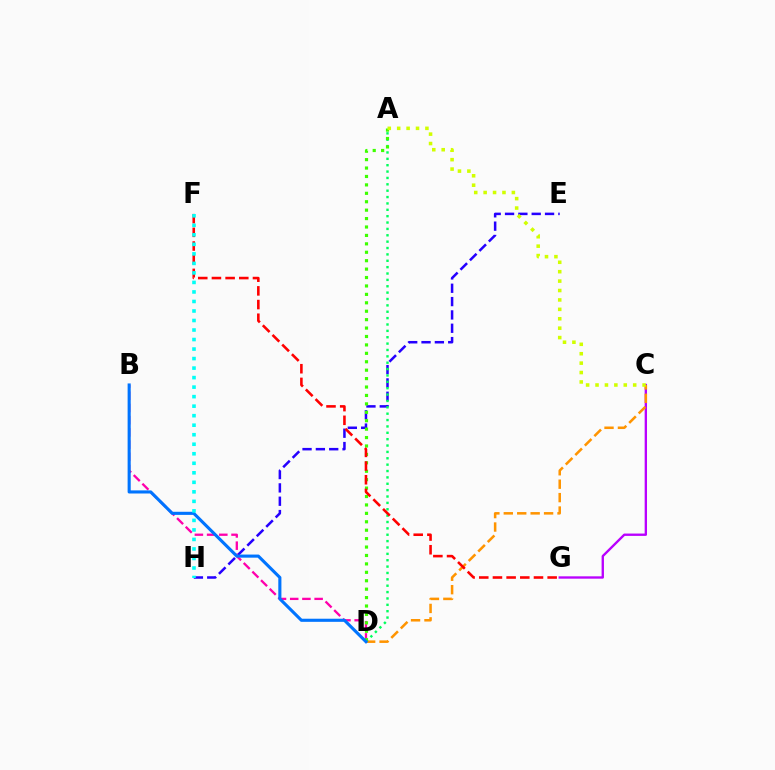{('E', 'H'): [{'color': '#2500ff', 'line_style': 'dashed', 'thickness': 1.81}], ('C', 'G'): [{'color': '#b900ff', 'line_style': 'solid', 'thickness': 1.69}], ('B', 'D'): [{'color': '#ff00ac', 'line_style': 'dashed', 'thickness': 1.66}, {'color': '#0074ff', 'line_style': 'solid', 'thickness': 2.24}], ('A', 'D'): [{'color': '#00ff5c', 'line_style': 'dotted', 'thickness': 1.73}, {'color': '#3dff00', 'line_style': 'dotted', 'thickness': 2.29}], ('C', 'D'): [{'color': '#ff9400', 'line_style': 'dashed', 'thickness': 1.82}], ('F', 'G'): [{'color': '#ff0000', 'line_style': 'dashed', 'thickness': 1.86}], ('A', 'C'): [{'color': '#d1ff00', 'line_style': 'dotted', 'thickness': 2.56}], ('F', 'H'): [{'color': '#00fff6', 'line_style': 'dotted', 'thickness': 2.59}]}